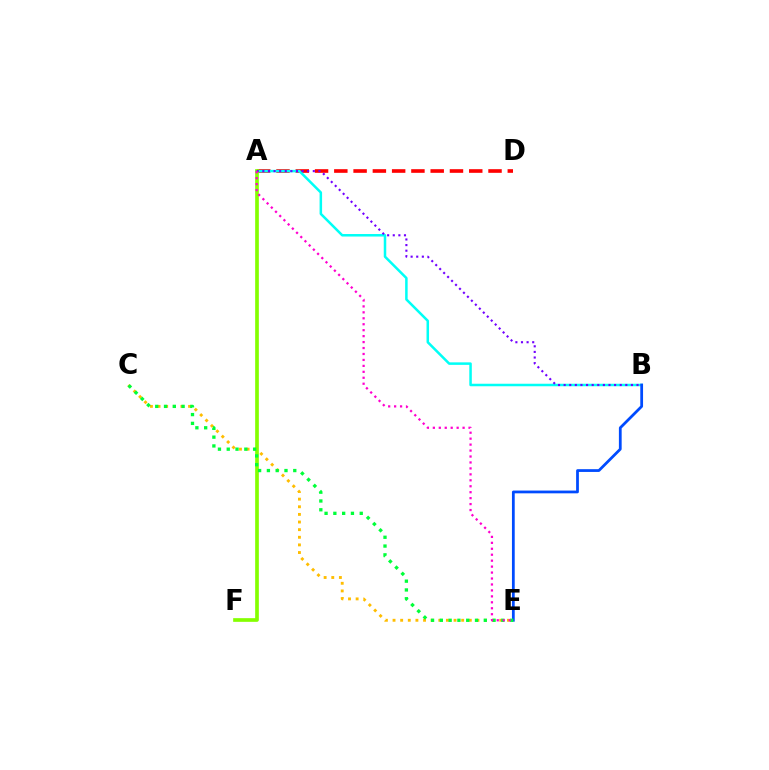{('A', 'D'): [{'color': '#ff0000', 'line_style': 'dashed', 'thickness': 2.62}], ('C', 'E'): [{'color': '#ffbd00', 'line_style': 'dotted', 'thickness': 2.07}, {'color': '#00ff39', 'line_style': 'dotted', 'thickness': 2.39}], ('A', 'B'): [{'color': '#00fff6', 'line_style': 'solid', 'thickness': 1.81}, {'color': '#7200ff', 'line_style': 'dotted', 'thickness': 1.52}], ('B', 'E'): [{'color': '#004bff', 'line_style': 'solid', 'thickness': 1.99}], ('A', 'F'): [{'color': '#84ff00', 'line_style': 'solid', 'thickness': 2.65}], ('A', 'E'): [{'color': '#ff00cf', 'line_style': 'dotted', 'thickness': 1.62}]}